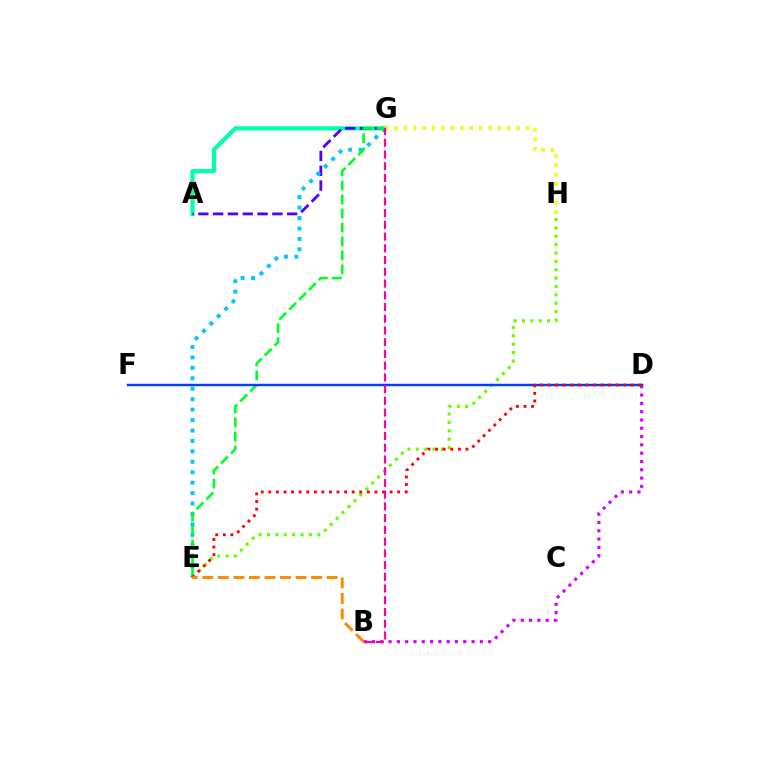{('B', 'D'): [{'color': '#d600ff', 'line_style': 'dotted', 'thickness': 2.25}], ('E', 'H'): [{'color': '#66ff00', 'line_style': 'dotted', 'thickness': 2.28}], ('A', 'G'): [{'color': '#00ffaf', 'line_style': 'solid', 'thickness': 2.99}, {'color': '#4f00ff', 'line_style': 'dashed', 'thickness': 2.01}], ('E', 'G'): [{'color': '#00c7ff', 'line_style': 'dotted', 'thickness': 2.84}, {'color': '#00ff27', 'line_style': 'dashed', 'thickness': 1.9}], ('D', 'F'): [{'color': '#003fff', 'line_style': 'solid', 'thickness': 1.75}], ('D', 'E'): [{'color': '#ff0000', 'line_style': 'dotted', 'thickness': 2.06}], ('B', 'E'): [{'color': '#ff8800', 'line_style': 'dashed', 'thickness': 2.11}], ('G', 'H'): [{'color': '#eeff00', 'line_style': 'dotted', 'thickness': 2.55}], ('B', 'G'): [{'color': '#ff00a0', 'line_style': 'dashed', 'thickness': 1.59}]}